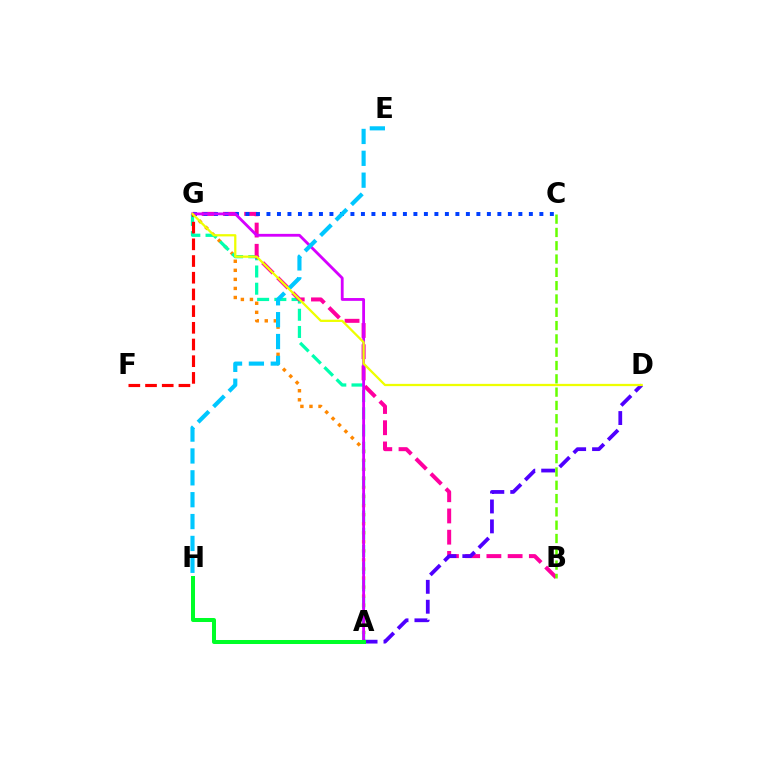{('A', 'G'): [{'color': '#ff8800', 'line_style': 'dotted', 'thickness': 2.46}, {'color': '#00ffaf', 'line_style': 'dashed', 'thickness': 2.34}, {'color': '#d600ff', 'line_style': 'solid', 'thickness': 2.03}], ('B', 'G'): [{'color': '#ff00a0', 'line_style': 'dashed', 'thickness': 2.88}], ('C', 'G'): [{'color': '#003fff', 'line_style': 'dotted', 'thickness': 2.85}], ('E', 'H'): [{'color': '#00c7ff', 'line_style': 'dashed', 'thickness': 2.97}], ('A', 'D'): [{'color': '#4f00ff', 'line_style': 'dashed', 'thickness': 2.7}], ('F', 'G'): [{'color': '#ff0000', 'line_style': 'dashed', 'thickness': 2.27}], ('A', 'H'): [{'color': '#00ff27', 'line_style': 'solid', 'thickness': 2.89}], ('D', 'G'): [{'color': '#eeff00', 'line_style': 'solid', 'thickness': 1.63}], ('B', 'C'): [{'color': '#66ff00', 'line_style': 'dashed', 'thickness': 1.81}]}